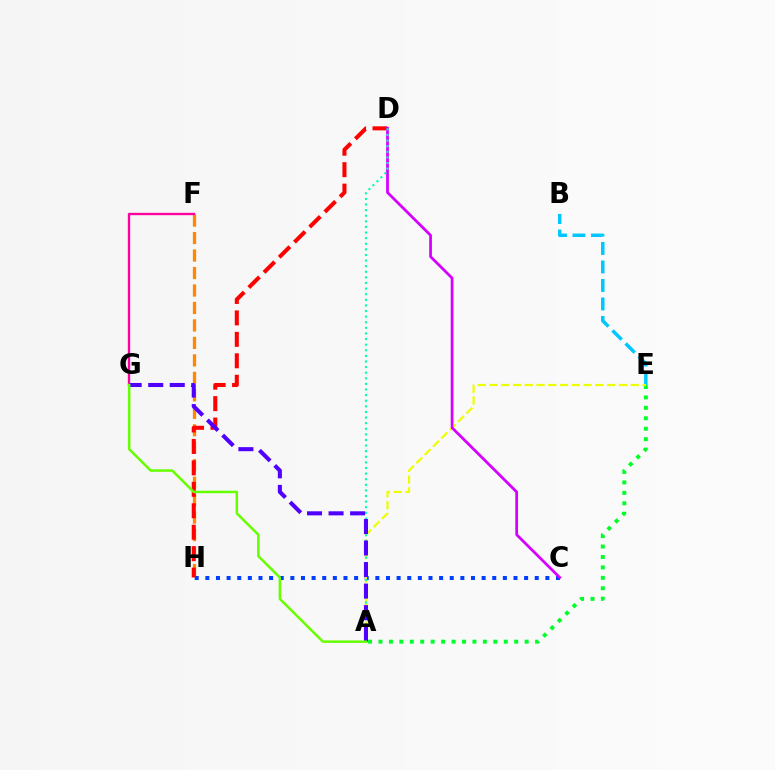{('B', 'E'): [{'color': '#00c7ff', 'line_style': 'dashed', 'thickness': 2.51}], ('C', 'H'): [{'color': '#003fff', 'line_style': 'dotted', 'thickness': 2.89}], ('A', 'E'): [{'color': '#00ff27', 'line_style': 'dotted', 'thickness': 2.84}, {'color': '#eeff00', 'line_style': 'dashed', 'thickness': 1.6}], ('F', 'H'): [{'color': '#ff8800', 'line_style': 'dashed', 'thickness': 2.37}], ('D', 'H'): [{'color': '#ff0000', 'line_style': 'dashed', 'thickness': 2.91}], ('F', 'G'): [{'color': '#ff00a0', 'line_style': 'solid', 'thickness': 1.7}], ('C', 'D'): [{'color': '#d600ff', 'line_style': 'solid', 'thickness': 1.98}], ('A', 'D'): [{'color': '#00ffaf', 'line_style': 'dotted', 'thickness': 1.52}], ('A', 'G'): [{'color': '#4f00ff', 'line_style': 'dashed', 'thickness': 2.93}, {'color': '#66ff00', 'line_style': 'solid', 'thickness': 1.8}]}